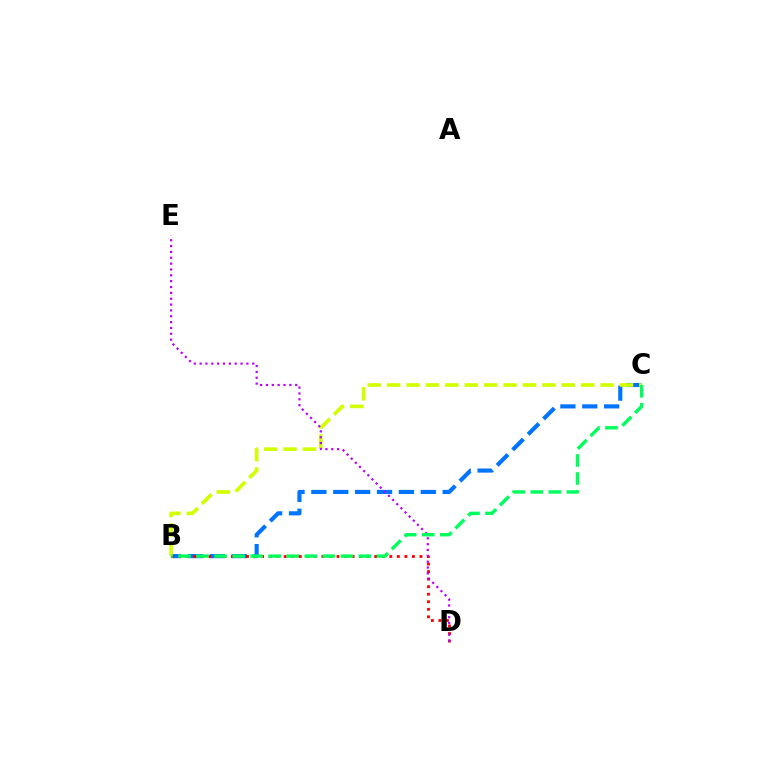{('B', 'C'): [{'color': '#0074ff', 'line_style': 'dashed', 'thickness': 2.97}, {'color': '#d1ff00', 'line_style': 'dashed', 'thickness': 2.64}, {'color': '#00ff5c', 'line_style': 'dashed', 'thickness': 2.45}], ('B', 'D'): [{'color': '#ff0000', 'line_style': 'dotted', 'thickness': 2.05}], ('D', 'E'): [{'color': '#b900ff', 'line_style': 'dotted', 'thickness': 1.59}]}